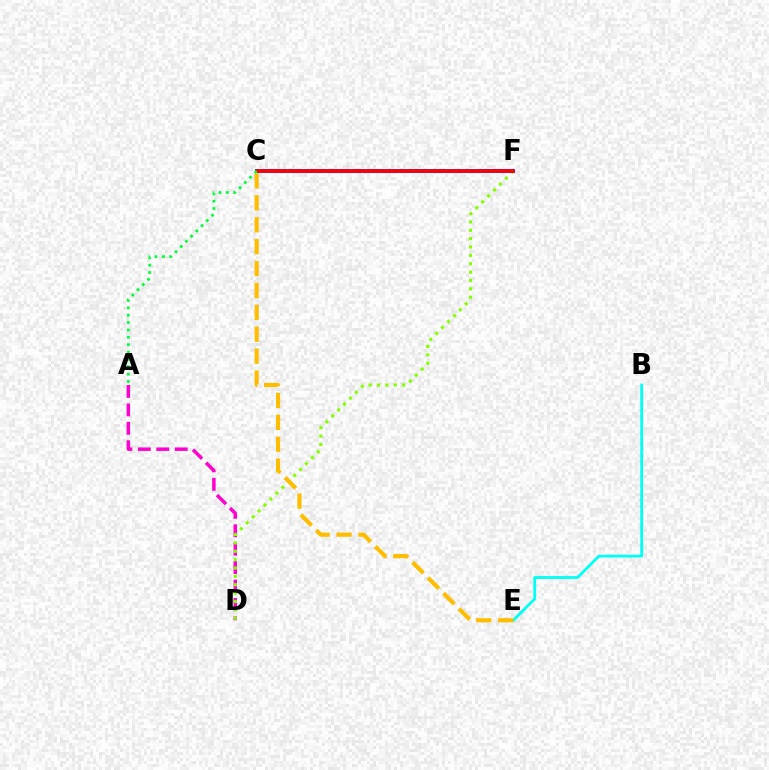{('B', 'E'): [{'color': '#00fff6', 'line_style': 'solid', 'thickness': 2.03}], ('C', 'F'): [{'color': '#7200ff', 'line_style': 'dotted', 'thickness': 1.77}, {'color': '#004bff', 'line_style': 'solid', 'thickness': 2.82}, {'color': '#ff0000', 'line_style': 'solid', 'thickness': 2.52}], ('A', 'D'): [{'color': '#ff00cf', 'line_style': 'dashed', 'thickness': 2.5}], ('D', 'F'): [{'color': '#84ff00', 'line_style': 'dotted', 'thickness': 2.27}], ('C', 'E'): [{'color': '#ffbd00', 'line_style': 'dashed', 'thickness': 2.98}], ('A', 'C'): [{'color': '#00ff39', 'line_style': 'dotted', 'thickness': 2.0}]}